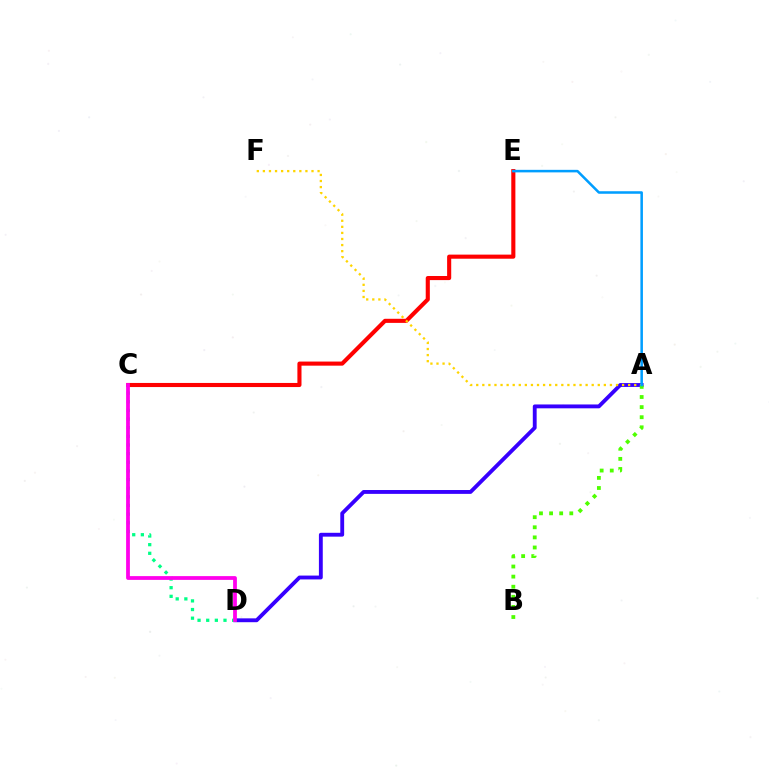{('A', 'D'): [{'color': '#3700ff', 'line_style': 'solid', 'thickness': 2.77}], ('C', 'D'): [{'color': '#00ff86', 'line_style': 'dotted', 'thickness': 2.35}, {'color': '#ff00ed', 'line_style': 'solid', 'thickness': 2.72}], ('C', 'E'): [{'color': '#ff0000', 'line_style': 'solid', 'thickness': 2.95}], ('A', 'F'): [{'color': '#ffd500', 'line_style': 'dotted', 'thickness': 1.65}], ('A', 'B'): [{'color': '#4fff00', 'line_style': 'dotted', 'thickness': 2.74}], ('A', 'E'): [{'color': '#009eff', 'line_style': 'solid', 'thickness': 1.82}]}